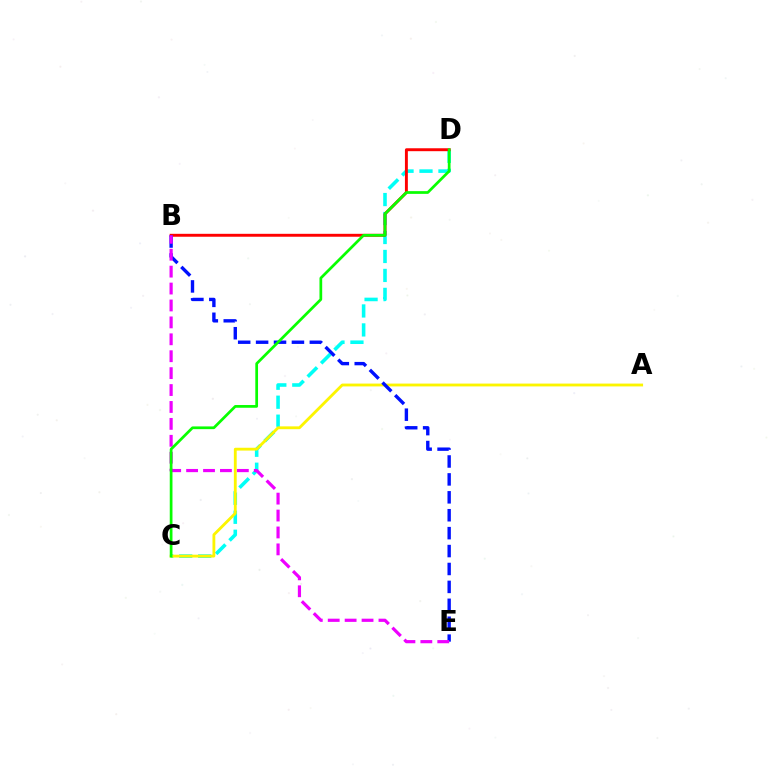{('C', 'D'): [{'color': '#00fff6', 'line_style': 'dashed', 'thickness': 2.58}, {'color': '#08ff00', 'line_style': 'solid', 'thickness': 1.96}], ('A', 'C'): [{'color': '#fcf500', 'line_style': 'solid', 'thickness': 2.03}], ('B', 'D'): [{'color': '#ff0000', 'line_style': 'solid', 'thickness': 2.1}], ('B', 'E'): [{'color': '#0010ff', 'line_style': 'dashed', 'thickness': 2.43}, {'color': '#ee00ff', 'line_style': 'dashed', 'thickness': 2.3}]}